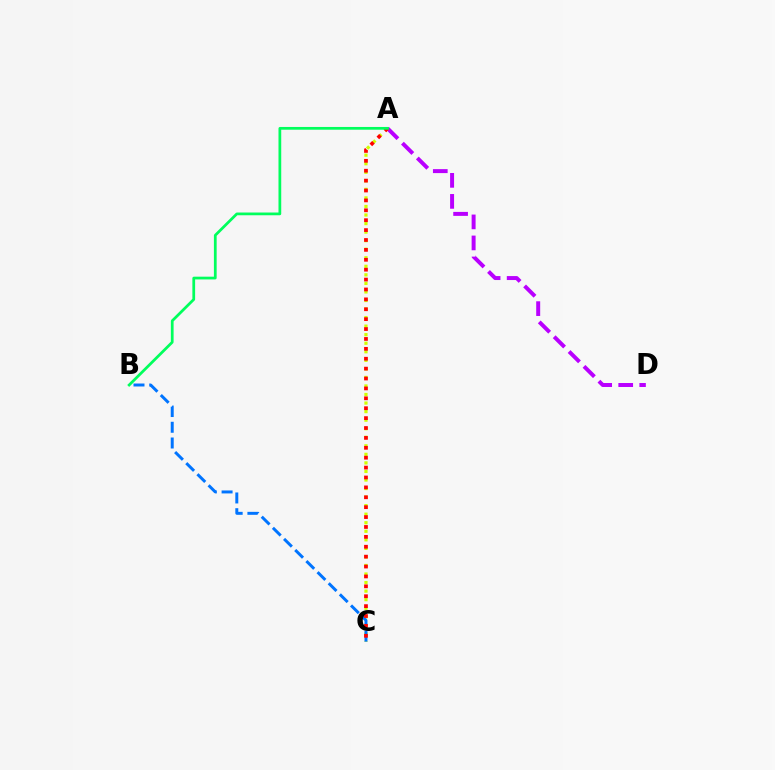{('A', 'D'): [{'color': '#b900ff', 'line_style': 'dashed', 'thickness': 2.86}], ('A', 'C'): [{'color': '#d1ff00', 'line_style': 'dotted', 'thickness': 2.32}, {'color': '#ff0000', 'line_style': 'dotted', 'thickness': 2.69}], ('B', 'C'): [{'color': '#0074ff', 'line_style': 'dashed', 'thickness': 2.14}], ('A', 'B'): [{'color': '#00ff5c', 'line_style': 'solid', 'thickness': 1.98}]}